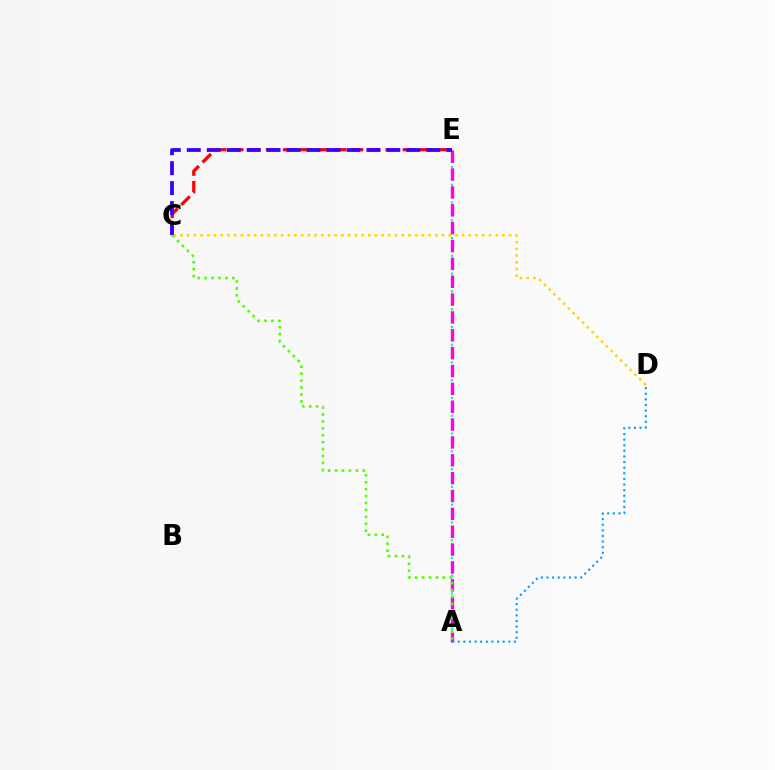{('A', 'E'): [{'color': '#00ff86', 'line_style': 'dotted', 'thickness': 1.61}, {'color': '#ff00ed', 'line_style': 'dashed', 'thickness': 2.43}], ('C', 'E'): [{'color': '#ff0000', 'line_style': 'dashed', 'thickness': 2.32}, {'color': '#3700ff', 'line_style': 'dashed', 'thickness': 2.71}], ('C', 'D'): [{'color': '#ffd500', 'line_style': 'dotted', 'thickness': 1.82}], ('A', 'D'): [{'color': '#009eff', 'line_style': 'dotted', 'thickness': 1.53}], ('A', 'C'): [{'color': '#4fff00', 'line_style': 'dotted', 'thickness': 1.88}]}